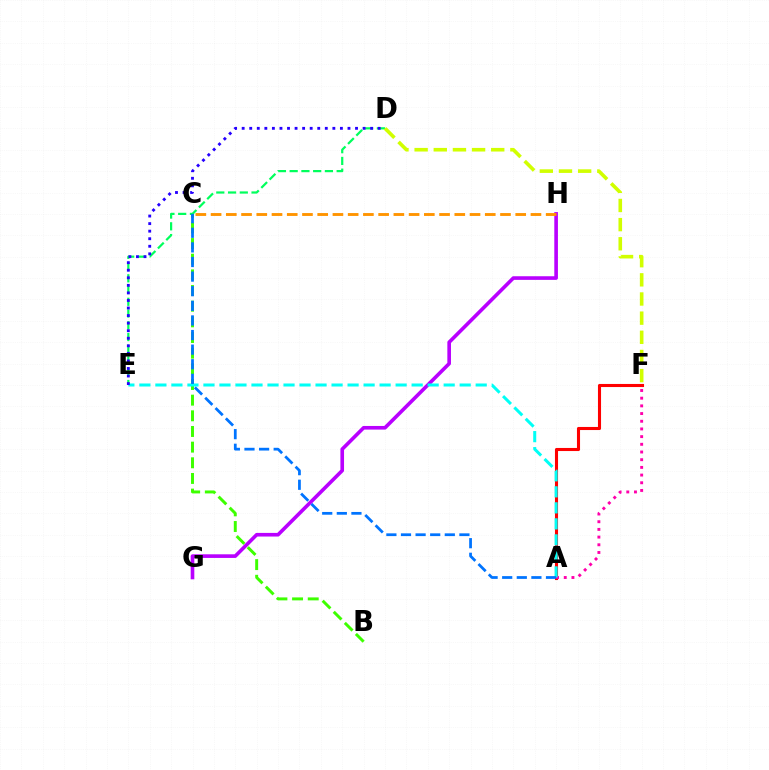{('A', 'F'): [{'color': '#ff0000', 'line_style': 'solid', 'thickness': 2.22}, {'color': '#ff00ac', 'line_style': 'dotted', 'thickness': 2.09}], ('D', 'E'): [{'color': '#00ff5c', 'line_style': 'dashed', 'thickness': 1.6}, {'color': '#2500ff', 'line_style': 'dotted', 'thickness': 2.05}], ('B', 'C'): [{'color': '#3dff00', 'line_style': 'dashed', 'thickness': 2.13}], ('G', 'H'): [{'color': '#b900ff', 'line_style': 'solid', 'thickness': 2.61}], ('A', 'E'): [{'color': '#00fff6', 'line_style': 'dashed', 'thickness': 2.18}], ('A', 'C'): [{'color': '#0074ff', 'line_style': 'dashed', 'thickness': 1.98}], ('C', 'H'): [{'color': '#ff9400', 'line_style': 'dashed', 'thickness': 2.07}], ('D', 'F'): [{'color': '#d1ff00', 'line_style': 'dashed', 'thickness': 2.6}]}